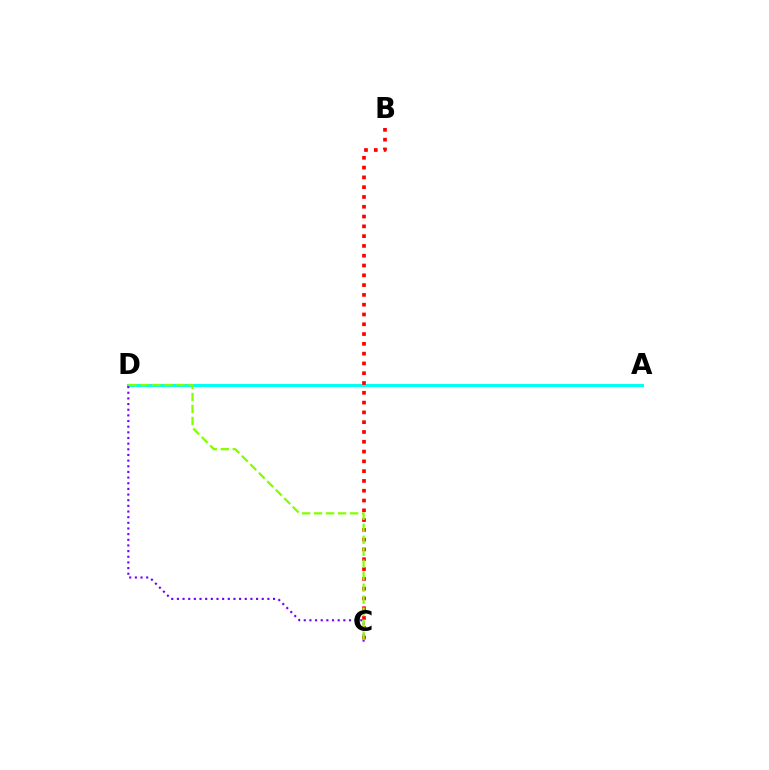{('A', 'D'): [{'color': '#00fff6', 'line_style': 'solid', 'thickness': 2.15}], ('B', 'C'): [{'color': '#ff0000', 'line_style': 'dotted', 'thickness': 2.66}], ('C', 'D'): [{'color': '#7200ff', 'line_style': 'dotted', 'thickness': 1.54}, {'color': '#84ff00', 'line_style': 'dashed', 'thickness': 1.63}]}